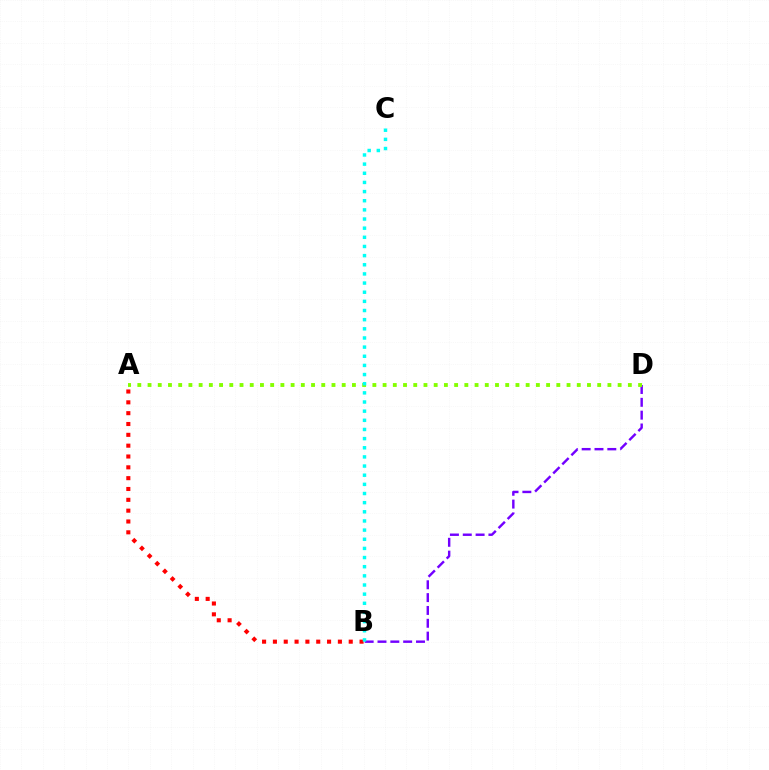{('A', 'B'): [{'color': '#ff0000', 'line_style': 'dotted', 'thickness': 2.94}], ('B', 'D'): [{'color': '#7200ff', 'line_style': 'dashed', 'thickness': 1.74}], ('A', 'D'): [{'color': '#84ff00', 'line_style': 'dotted', 'thickness': 2.78}], ('B', 'C'): [{'color': '#00fff6', 'line_style': 'dotted', 'thickness': 2.49}]}